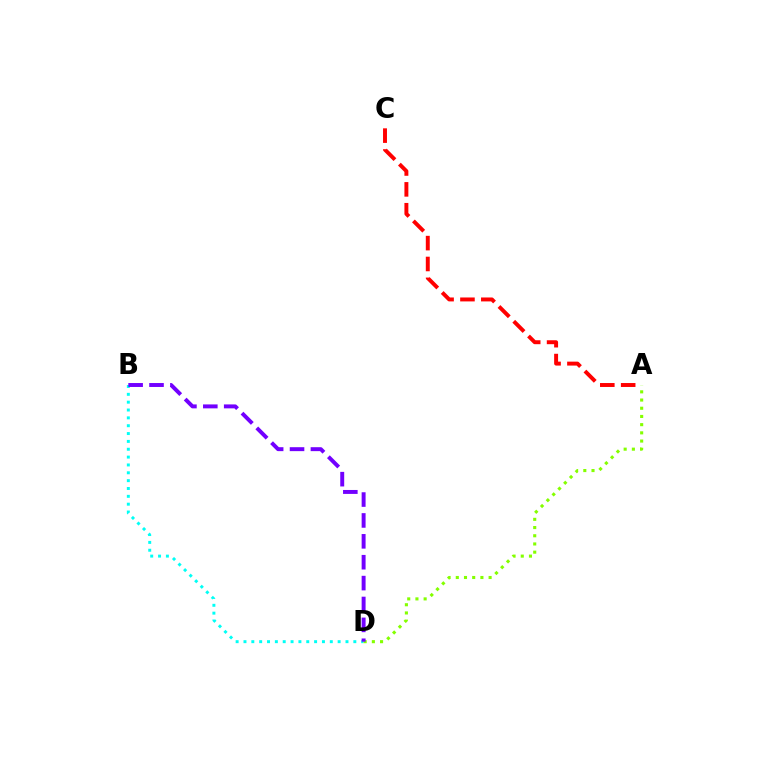{('A', 'C'): [{'color': '#ff0000', 'line_style': 'dashed', 'thickness': 2.84}], ('B', 'D'): [{'color': '#00fff6', 'line_style': 'dotted', 'thickness': 2.13}, {'color': '#7200ff', 'line_style': 'dashed', 'thickness': 2.84}], ('A', 'D'): [{'color': '#84ff00', 'line_style': 'dotted', 'thickness': 2.23}]}